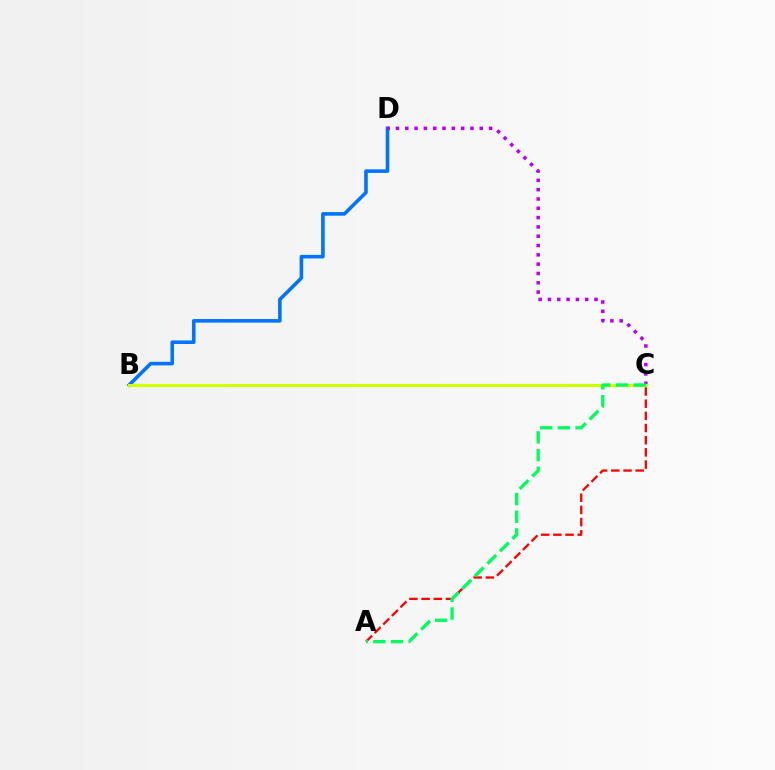{('B', 'D'): [{'color': '#0074ff', 'line_style': 'solid', 'thickness': 2.58}], ('C', 'D'): [{'color': '#b900ff', 'line_style': 'dotted', 'thickness': 2.53}], ('B', 'C'): [{'color': '#d1ff00', 'line_style': 'solid', 'thickness': 2.24}], ('A', 'C'): [{'color': '#ff0000', 'line_style': 'dashed', 'thickness': 1.65}, {'color': '#00ff5c', 'line_style': 'dashed', 'thickness': 2.4}]}